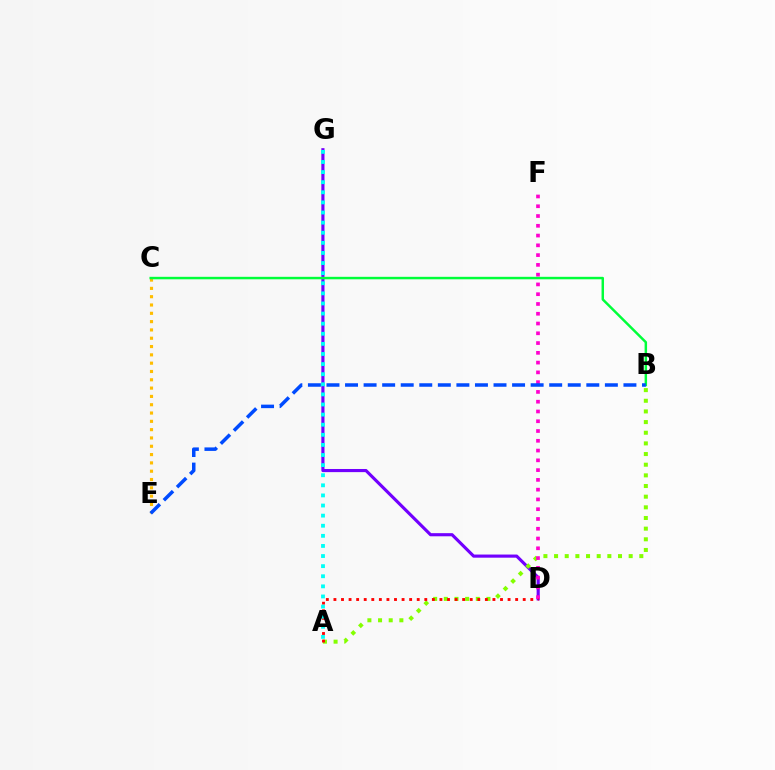{('D', 'G'): [{'color': '#7200ff', 'line_style': 'solid', 'thickness': 2.26}], ('A', 'B'): [{'color': '#84ff00', 'line_style': 'dotted', 'thickness': 2.9}], ('C', 'E'): [{'color': '#ffbd00', 'line_style': 'dotted', 'thickness': 2.26}], ('B', 'C'): [{'color': '#00ff39', 'line_style': 'solid', 'thickness': 1.78}], ('D', 'F'): [{'color': '#ff00cf', 'line_style': 'dotted', 'thickness': 2.66}], ('A', 'D'): [{'color': '#ff0000', 'line_style': 'dotted', 'thickness': 2.06}], ('B', 'E'): [{'color': '#004bff', 'line_style': 'dashed', 'thickness': 2.52}], ('A', 'G'): [{'color': '#00fff6', 'line_style': 'dotted', 'thickness': 2.75}]}